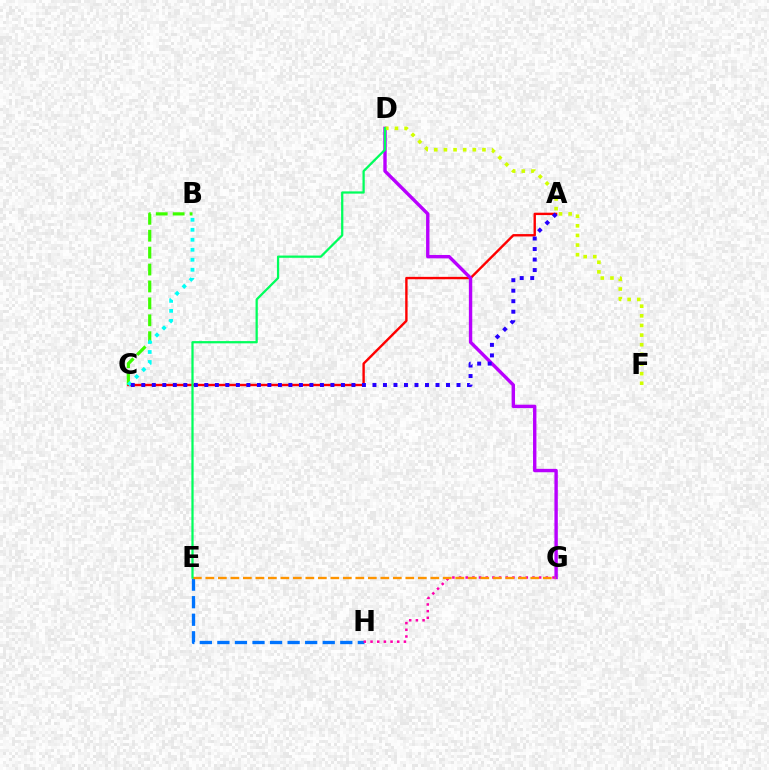{('A', 'C'): [{'color': '#ff0000', 'line_style': 'solid', 'thickness': 1.72}, {'color': '#2500ff', 'line_style': 'dotted', 'thickness': 2.85}], ('E', 'H'): [{'color': '#0074ff', 'line_style': 'dashed', 'thickness': 2.38}], ('G', 'H'): [{'color': '#ff00ac', 'line_style': 'dotted', 'thickness': 1.81}], ('B', 'C'): [{'color': '#3dff00', 'line_style': 'dashed', 'thickness': 2.3}, {'color': '#00fff6', 'line_style': 'dotted', 'thickness': 2.72}], ('D', 'G'): [{'color': '#b900ff', 'line_style': 'solid', 'thickness': 2.44}], ('D', 'F'): [{'color': '#d1ff00', 'line_style': 'dotted', 'thickness': 2.62}], ('E', 'G'): [{'color': '#ff9400', 'line_style': 'dashed', 'thickness': 1.7}], ('D', 'E'): [{'color': '#00ff5c', 'line_style': 'solid', 'thickness': 1.62}]}